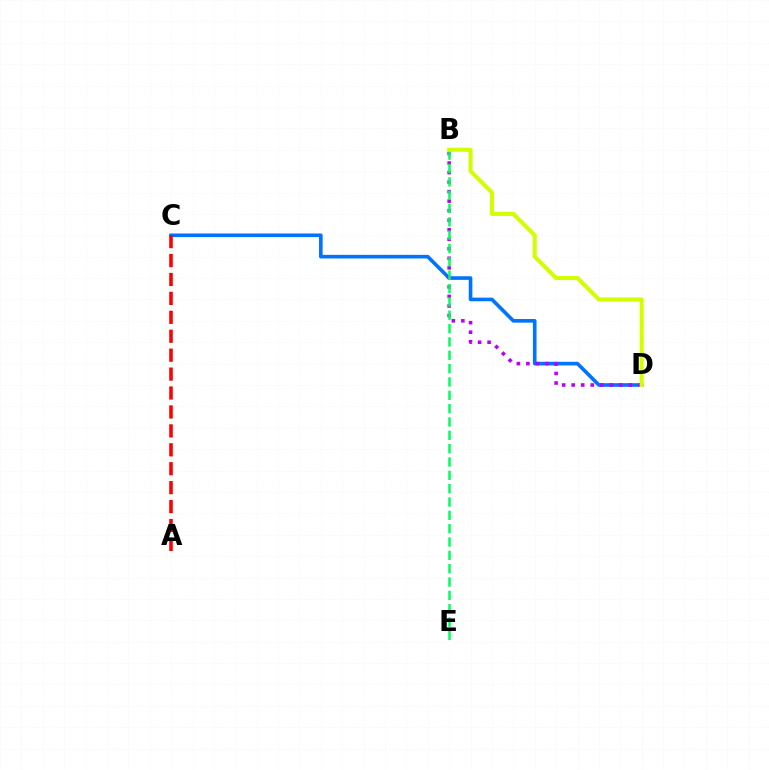{('C', 'D'): [{'color': '#0074ff', 'line_style': 'solid', 'thickness': 2.61}], ('A', 'C'): [{'color': '#ff0000', 'line_style': 'dashed', 'thickness': 2.57}], ('B', 'D'): [{'color': '#b900ff', 'line_style': 'dotted', 'thickness': 2.59}, {'color': '#d1ff00', 'line_style': 'solid', 'thickness': 2.93}], ('B', 'E'): [{'color': '#00ff5c', 'line_style': 'dashed', 'thickness': 1.81}]}